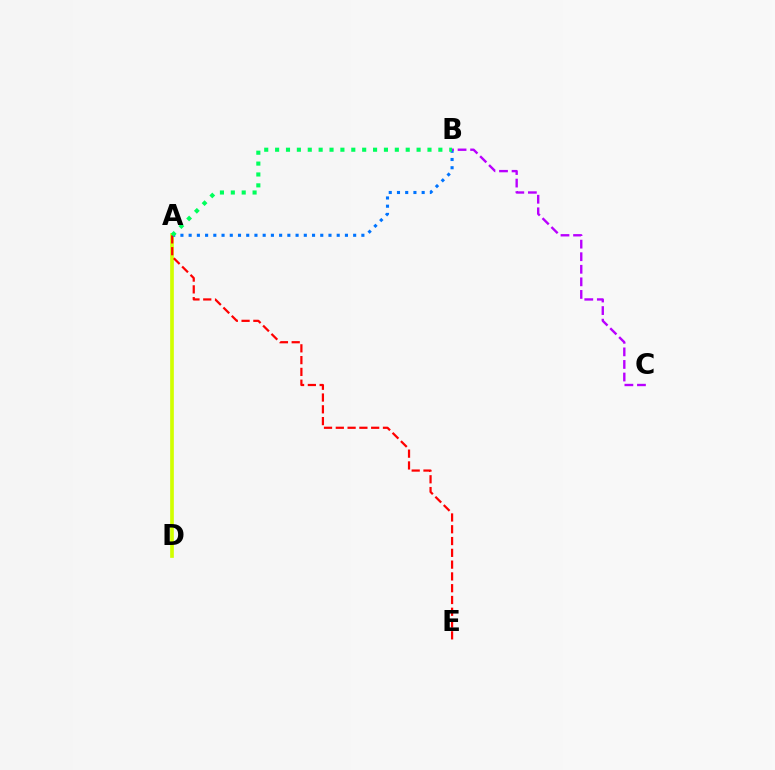{('A', 'D'): [{'color': '#d1ff00', 'line_style': 'solid', 'thickness': 2.65}], ('A', 'B'): [{'color': '#0074ff', 'line_style': 'dotted', 'thickness': 2.23}, {'color': '#00ff5c', 'line_style': 'dotted', 'thickness': 2.96}], ('A', 'E'): [{'color': '#ff0000', 'line_style': 'dashed', 'thickness': 1.6}], ('B', 'C'): [{'color': '#b900ff', 'line_style': 'dashed', 'thickness': 1.71}]}